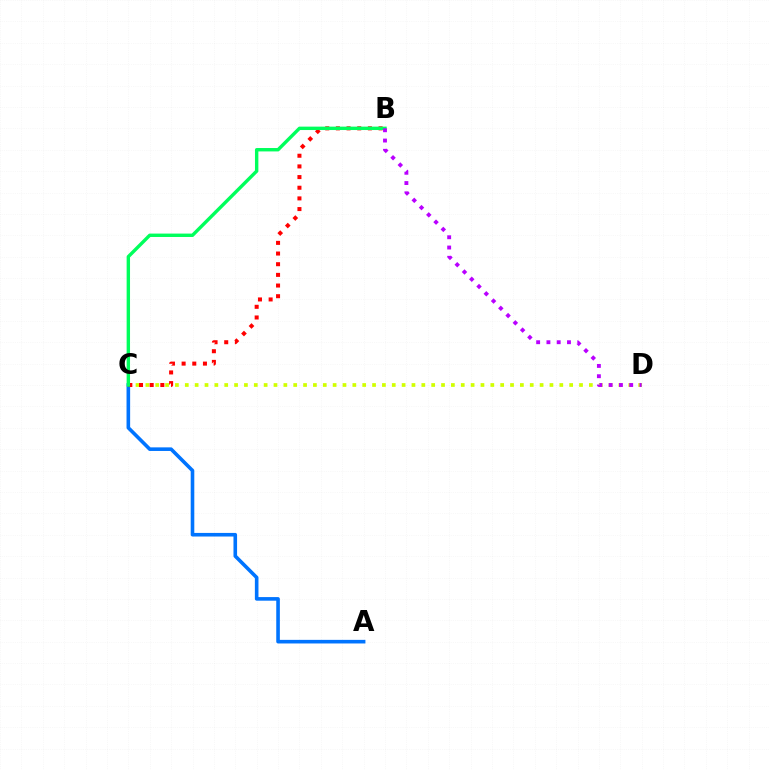{('C', 'D'): [{'color': '#d1ff00', 'line_style': 'dotted', 'thickness': 2.68}], ('A', 'C'): [{'color': '#0074ff', 'line_style': 'solid', 'thickness': 2.59}], ('B', 'C'): [{'color': '#ff0000', 'line_style': 'dotted', 'thickness': 2.9}, {'color': '#00ff5c', 'line_style': 'solid', 'thickness': 2.45}], ('B', 'D'): [{'color': '#b900ff', 'line_style': 'dotted', 'thickness': 2.79}]}